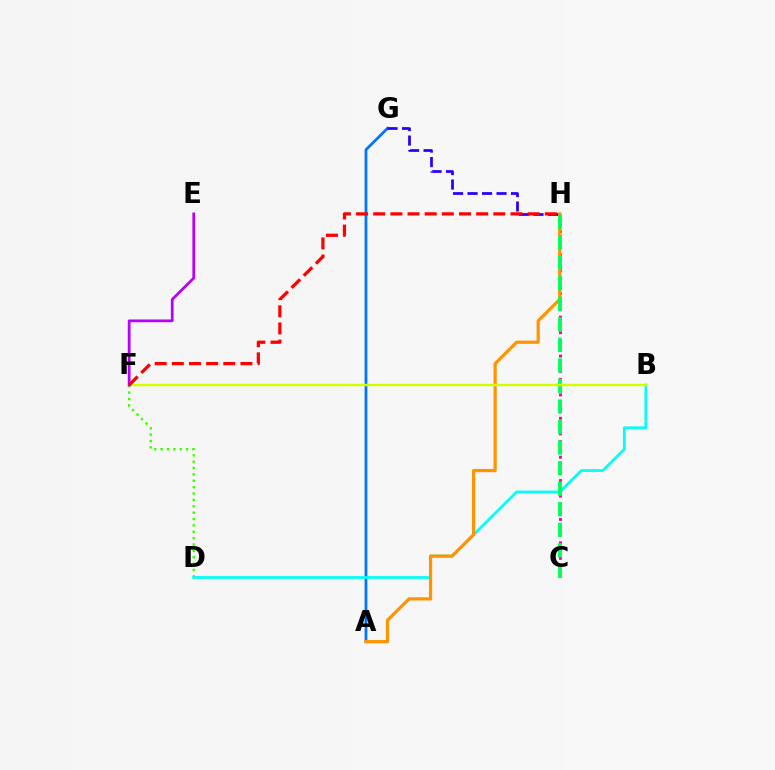{('A', 'G'): [{'color': '#0074ff', 'line_style': 'solid', 'thickness': 1.99}], ('D', 'F'): [{'color': '#3dff00', 'line_style': 'dotted', 'thickness': 1.73}], ('C', 'H'): [{'color': '#ff00ac', 'line_style': 'dotted', 'thickness': 2.11}, {'color': '#00ff5c', 'line_style': 'dashed', 'thickness': 2.79}], ('B', 'D'): [{'color': '#00fff6', 'line_style': 'solid', 'thickness': 1.96}], ('A', 'H'): [{'color': '#ff9400', 'line_style': 'solid', 'thickness': 2.32}], ('G', 'H'): [{'color': '#2500ff', 'line_style': 'dashed', 'thickness': 1.97}], ('B', 'F'): [{'color': '#d1ff00', 'line_style': 'solid', 'thickness': 1.74}], ('E', 'F'): [{'color': '#b900ff', 'line_style': 'solid', 'thickness': 1.98}], ('F', 'H'): [{'color': '#ff0000', 'line_style': 'dashed', 'thickness': 2.33}]}